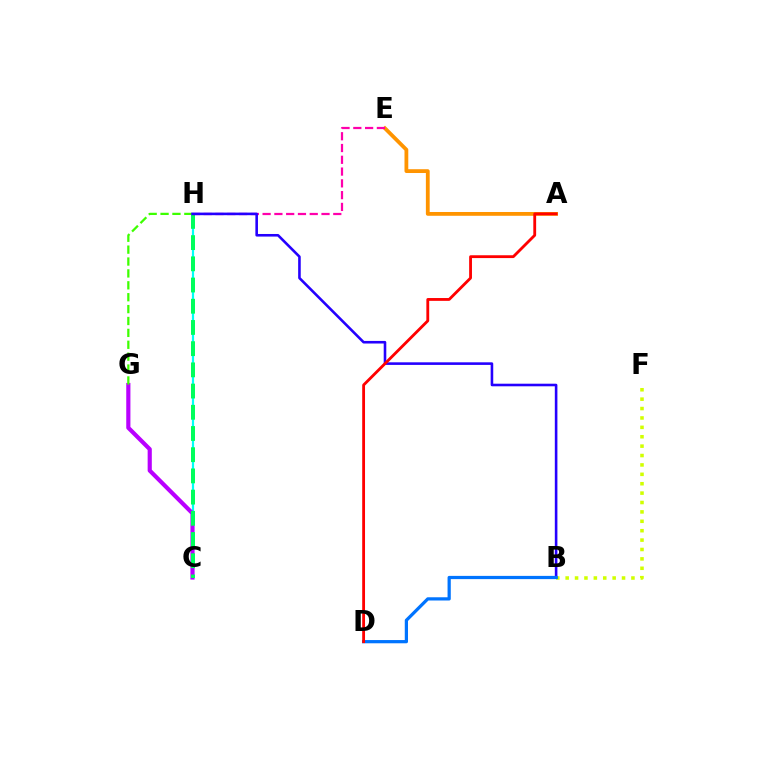{('C', 'H'): [{'color': '#00fff6', 'line_style': 'solid', 'thickness': 1.59}, {'color': '#00ff5c', 'line_style': 'dashed', 'thickness': 2.88}], ('B', 'F'): [{'color': '#d1ff00', 'line_style': 'dotted', 'thickness': 2.55}], ('C', 'G'): [{'color': '#b900ff', 'line_style': 'solid', 'thickness': 2.99}], ('A', 'E'): [{'color': '#ff9400', 'line_style': 'solid', 'thickness': 2.73}], ('G', 'H'): [{'color': '#3dff00', 'line_style': 'dashed', 'thickness': 1.62}], ('E', 'H'): [{'color': '#ff00ac', 'line_style': 'dashed', 'thickness': 1.6}], ('B', 'H'): [{'color': '#2500ff', 'line_style': 'solid', 'thickness': 1.87}], ('B', 'D'): [{'color': '#0074ff', 'line_style': 'solid', 'thickness': 2.32}], ('A', 'D'): [{'color': '#ff0000', 'line_style': 'solid', 'thickness': 2.03}]}